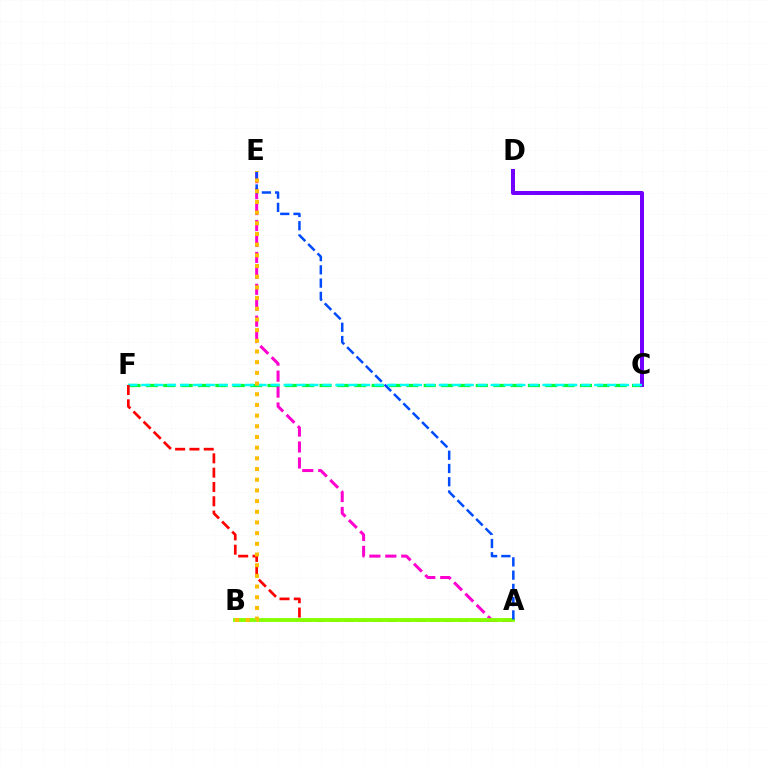{('C', 'F'): [{'color': '#00ff39', 'line_style': 'dashed', 'thickness': 2.36}, {'color': '#00fff6', 'line_style': 'dashed', 'thickness': 1.76}], ('A', 'E'): [{'color': '#ff00cf', 'line_style': 'dashed', 'thickness': 2.17}, {'color': '#004bff', 'line_style': 'dashed', 'thickness': 1.8}], ('C', 'D'): [{'color': '#7200ff', 'line_style': 'solid', 'thickness': 2.88}], ('A', 'F'): [{'color': '#ff0000', 'line_style': 'dashed', 'thickness': 1.94}], ('A', 'B'): [{'color': '#84ff00', 'line_style': 'solid', 'thickness': 2.76}], ('B', 'E'): [{'color': '#ffbd00', 'line_style': 'dotted', 'thickness': 2.9}]}